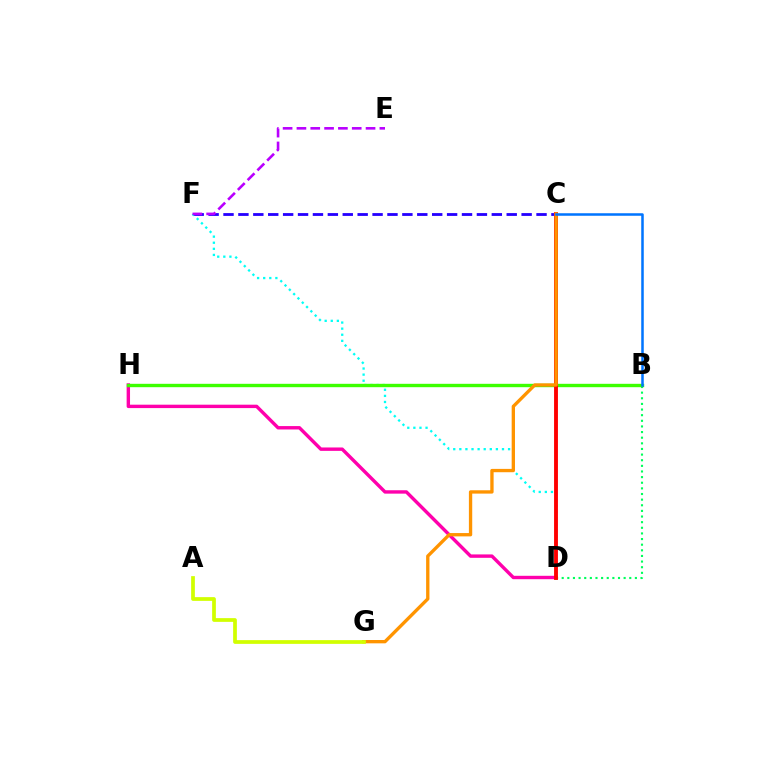{('C', 'F'): [{'color': '#2500ff', 'line_style': 'dashed', 'thickness': 2.02}], ('D', 'F'): [{'color': '#00fff6', 'line_style': 'dotted', 'thickness': 1.66}], ('D', 'H'): [{'color': '#ff00ac', 'line_style': 'solid', 'thickness': 2.45}], ('B', 'D'): [{'color': '#00ff5c', 'line_style': 'dotted', 'thickness': 1.53}], ('B', 'H'): [{'color': '#3dff00', 'line_style': 'solid', 'thickness': 2.43}], ('C', 'D'): [{'color': '#ff0000', 'line_style': 'solid', 'thickness': 2.79}], ('C', 'G'): [{'color': '#ff9400', 'line_style': 'solid', 'thickness': 2.4}], ('A', 'G'): [{'color': '#d1ff00', 'line_style': 'solid', 'thickness': 2.69}], ('E', 'F'): [{'color': '#b900ff', 'line_style': 'dashed', 'thickness': 1.88}], ('B', 'C'): [{'color': '#0074ff', 'line_style': 'solid', 'thickness': 1.82}]}